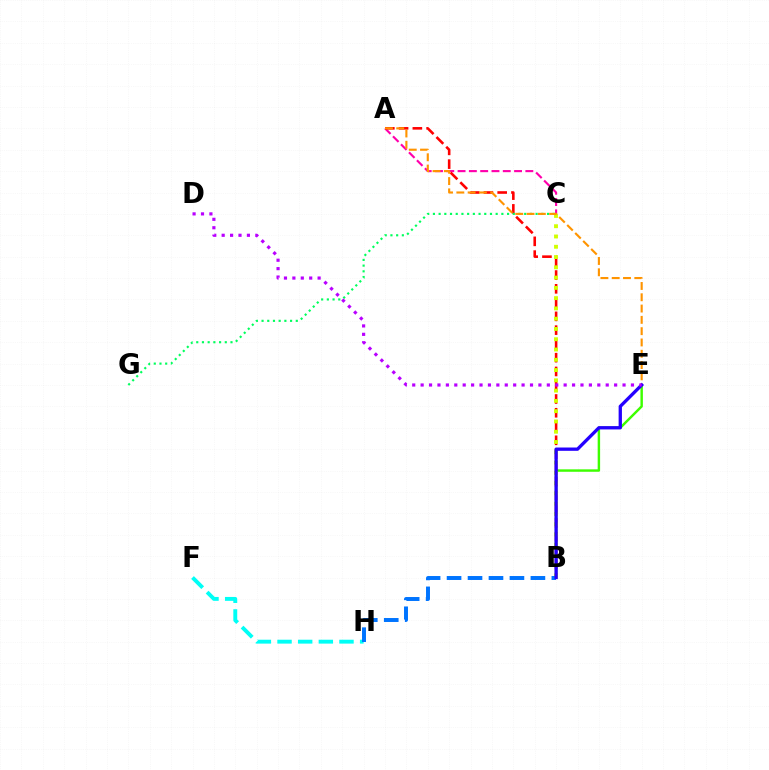{('B', 'E'): [{'color': '#3dff00', 'line_style': 'solid', 'thickness': 1.76}, {'color': '#2500ff', 'line_style': 'solid', 'thickness': 2.38}], ('F', 'H'): [{'color': '#00fff6', 'line_style': 'dashed', 'thickness': 2.81}], ('A', 'C'): [{'color': '#ff00ac', 'line_style': 'dashed', 'thickness': 1.53}], ('A', 'B'): [{'color': '#ff0000', 'line_style': 'dashed', 'thickness': 1.87}], ('C', 'G'): [{'color': '#00ff5c', 'line_style': 'dotted', 'thickness': 1.55}], ('B', 'C'): [{'color': '#d1ff00', 'line_style': 'dotted', 'thickness': 2.79}], ('B', 'H'): [{'color': '#0074ff', 'line_style': 'dashed', 'thickness': 2.85}], ('A', 'E'): [{'color': '#ff9400', 'line_style': 'dashed', 'thickness': 1.53}], ('D', 'E'): [{'color': '#b900ff', 'line_style': 'dotted', 'thickness': 2.29}]}